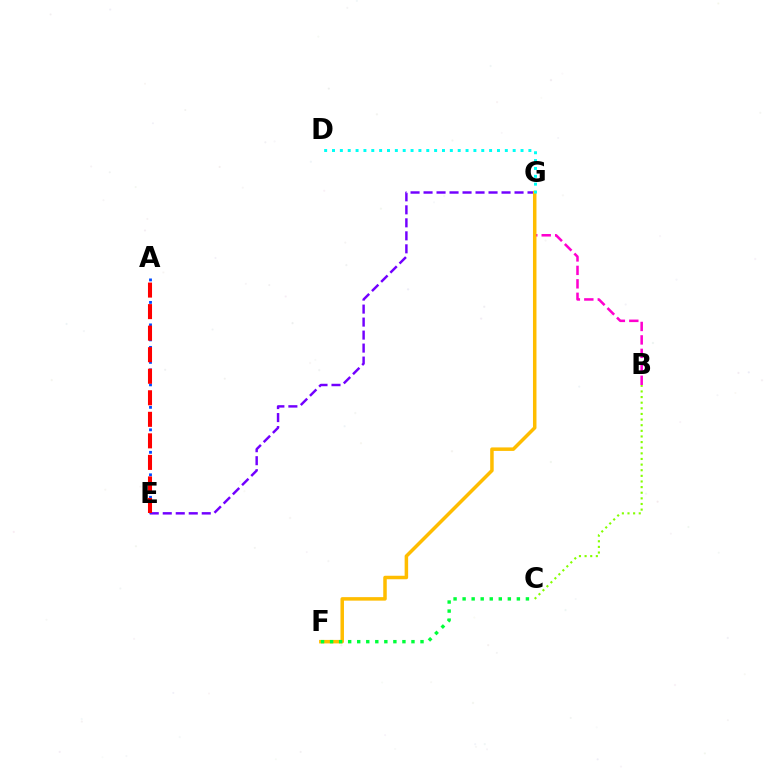{('E', 'G'): [{'color': '#7200ff', 'line_style': 'dashed', 'thickness': 1.77}], ('B', 'G'): [{'color': '#ff00cf', 'line_style': 'dashed', 'thickness': 1.83}], ('B', 'C'): [{'color': '#84ff00', 'line_style': 'dotted', 'thickness': 1.53}], ('A', 'E'): [{'color': '#004bff', 'line_style': 'dotted', 'thickness': 2.04}, {'color': '#ff0000', 'line_style': 'dashed', 'thickness': 2.93}], ('F', 'G'): [{'color': '#ffbd00', 'line_style': 'solid', 'thickness': 2.52}], ('C', 'F'): [{'color': '#00ff39', 'line_style': 'dotted', 'thickness': 2.46}], ('D', 'G'): [{'color': '#00fff6', 'line_style': 'dotted', 'thickness': 2.13}]}